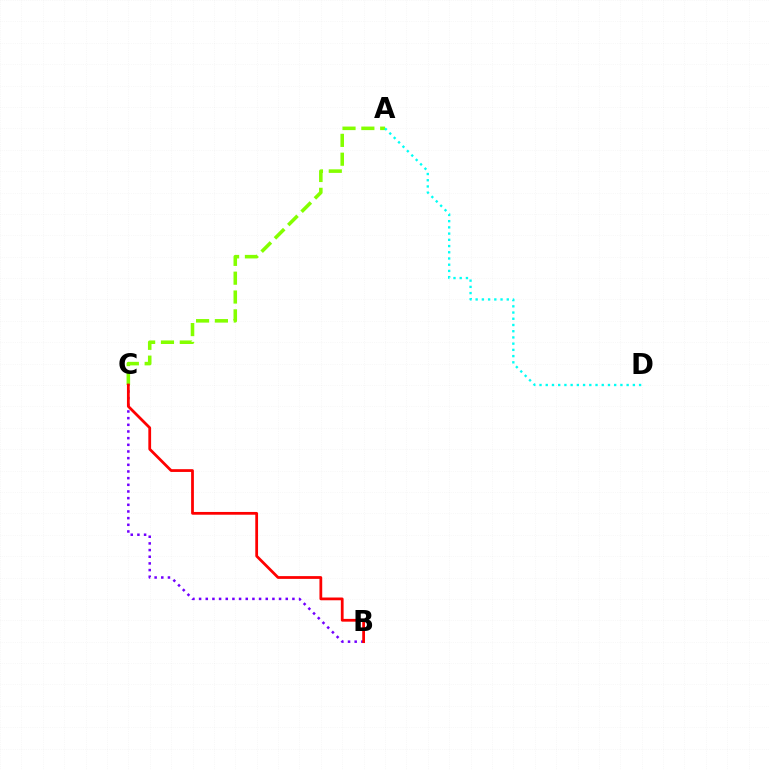{('B', 'C'): [{'color': '#7200ff', 'line_style': 'dotted', 'thickness': 1.81}, {'color': '#ff0000', 'line_style': 'solid', 'thickness': 1.99}], ('A', 'C'): [{'color': '#84ff00', 'line_style': 'dashed', 'thickness': 2.56}], ('A', 'D'): [{'color': '#00fff6', 'line_style': 'dotted', 'thickness': 1.69}]}